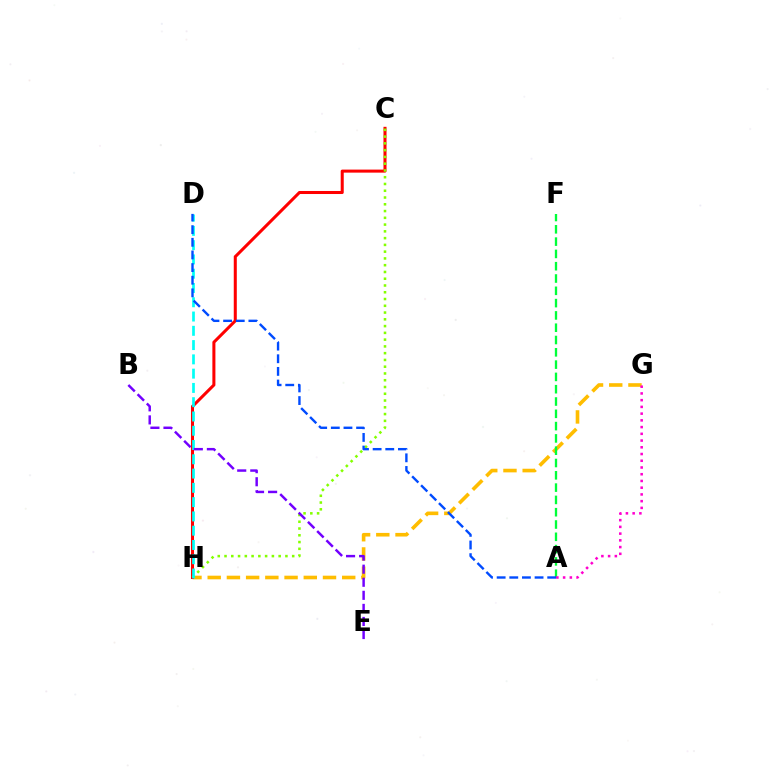{('G', 'H'): [{'color': '#ffbd00', 'line_style': 'dashed', 'thickness': 2.61}], ('A', 'F'): [{'color': '#00ff39', 'line_style': 'dashed', 'thickness': 1.67}], ('C', 'H'): [{'color': '#ff0000', 'line_style': 'solid', 'thickness': 2.19}, {'color': '#84ff00', 'line_style': 'dotted', 'thickness': 1.84}], ('A', 'G'): [{'color': '#ff00cf', 'line_style': 'dotted', 'thickness': 1.83}], ('D', 'H'): [{'color': '#00fff6', 'line_style': 'dashed', 'thickness': 1.94}], ('B', 'E'): [{'color': '#7200ff', 'line_style': 'dashed', 'thickness': 1.78}], ('A', 'D'): [{'color': '#004bff', 'line_style': 'dashed', 'thickness': 1.72}]}